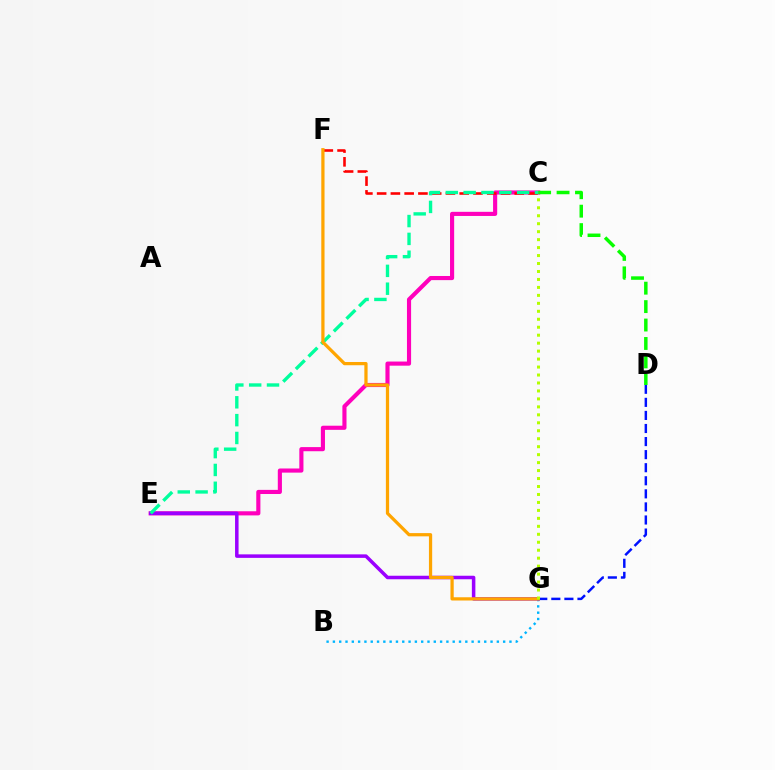{('C', 'E'): [{'color': '#ff00bd', 'line_style': 'solid', 'thickness': 2.97}, {'color': '#00ff9d', 'line_style': 'dashed', 'thickness': 2.42}], ('B', 'G'): [{'color': '#00b5ff', 'line_style': 'dotted', 'thickness': 1.71}], ('E', 'G'): [{'color': '#9b00ff', 'line_style': 'solid', 'thickness': 2.53}], ('C', 'F'): [{'color': '#ff0000', 'line_style': 'dashed', 'thickness': 1.87}], ('C', 'D'): [{'color': '#08ff00', 'line_style': 'dashed', 'thickness': 2.5}], ('D', 'G'): [{'color': '#0010ff', 'line_style': 'dashed', 'thickness': 1.78}], ('F', 'G'): [{'color': '#ffa500', 'line_style': 'solid', 'thickness': 2.33}], ('C', 'G'): [{'color': '#b3ff00', 'line_style': 'dotted', 'thickness': 2.16}]}